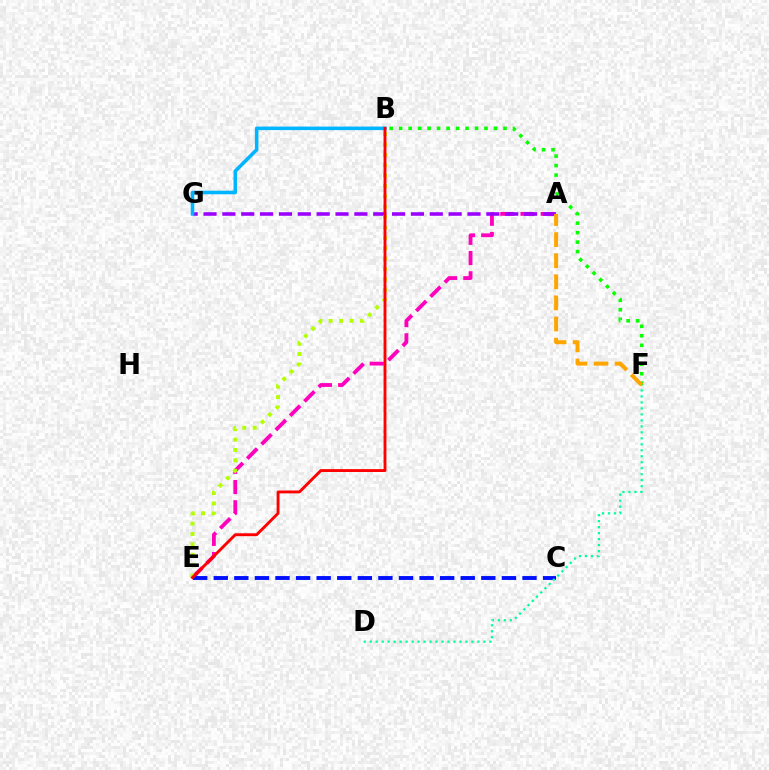{('B', 'F'): [{'color': '#08ff00', 'line_style': 'dotted', 'thickness': 2.58}], ('A', 'E'): [{'color': '#ff00bd', 'line_style': 'dashed', 'thickness': 2.75}], ('C', 'E'): [{'color': '#0010ff', 'line_style': 'dashed', 'thickness': 2.8}], ('D', 'F'): [{'color': '#00ff9d', 'line_style': 'dotted', 'thickness': 1.63}], ('A', 'G'): [{'color': '#9b00ff', 'line_style': 'dashed', 'thickness': 2.56}], ('B', 'G'): [{'color': '#00b5ff', 'line_style': 'solid', 'thickness': 2.56}], ('B', 'E'): [{'color': '#b3ff00', 'line_style': 'dotted', 'thickness': 2.82}, {'color': '#ff0000', 'line_style': 'solid', 'thickness': 2.06}], ('A', 'F'): [{'color': '#ffa500', 'line_style': 'dashed', 'thickness': 2.87}]}